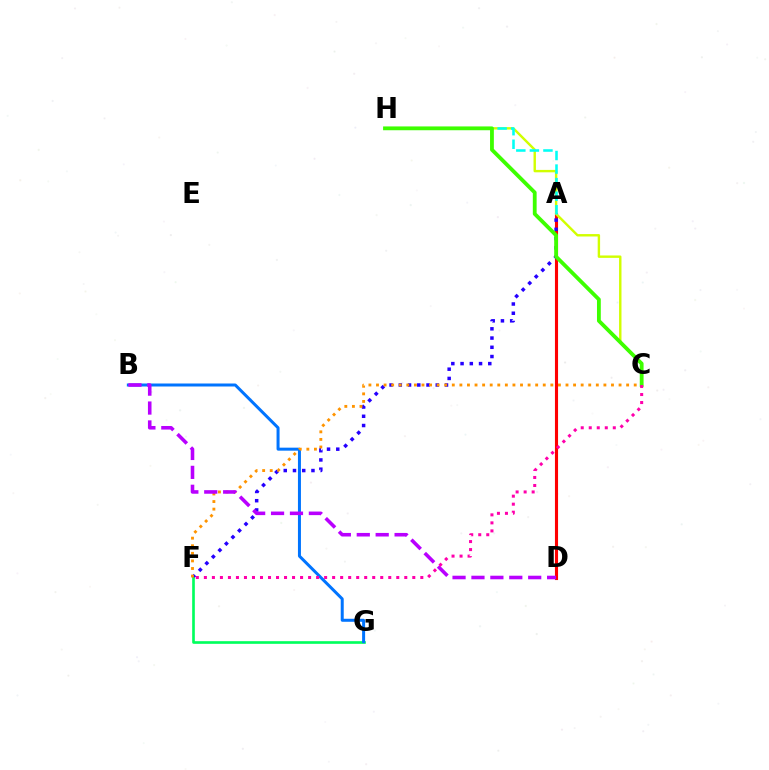{('A', 'D'): [{'color': '#ff0000', 'line_style': 'solid', 'thickness': 2.24}], ('C', 'H'): [{'color': '#d1ff00', 'line_style': 'solid', 'thickness': 1.74}, {'color': '#3dff00', 'line_style': 'solid', 'thickness': 2.75}], ('A', 'F'): [{'color': '#2500ff', 'line_style': 'dotted', 'thickness': 2.51}], ('F', 'G'): [{'color': '#00ff5c', 'line_style': 'solid', 'thickness': 1.91}], ('A', 'H'): [{'color': '#00fff6', 'line_style': 'dashed', 'thickness': 1.84}], ('B', 'G'): [{'color': '#0074ff', 'line_style': 'solid', 'thickness': 2.16}], ('C', 'F'): [{'color': '#ff9400', 'line_style': 'dotted', 'thickness': 2.06}, {'color': '#ff00ac', 'line_style': 'dotted', 'thickness': 2.18}], ('B', 'D'): [{'color': '#b900ff', 'line_style': 'dashed', 'thickness': 2.57}]}